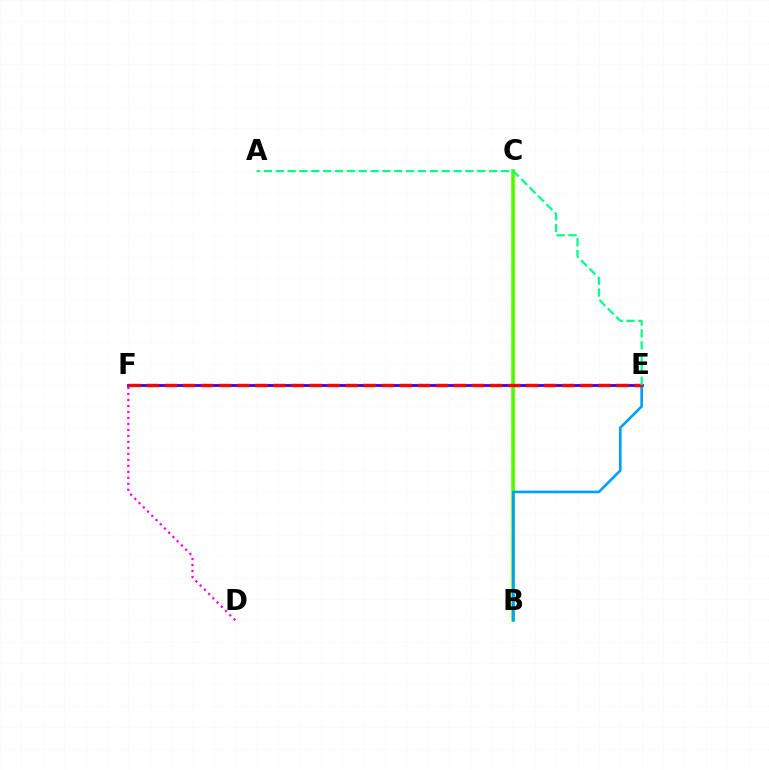{('E', 'F'): [{'color': '#3700ff', 'line_style': 'solid', 'thickness': 2.02}, {'color': '#ff0000', 'line_style': 'dashed', 'thickness': 2.45}], ('B', 'C'): [{'color': '#ffd500', 'line_style': 'solid', 'thickness': 1.85}, {'color': '#4fff00', 'line_style': 'solid', 'thickness': 2.57}], ('D', 'F'): [{'color': '#ff00ed', 'line_style': 'dotted', 'thickness': 1.63}], ('B', 'E'): [{'color': '#009eff', 'line_style': 'solid', 'thickness': 1.89}], ('A', 'E'): [{'color': '#00ff86', 'line_style': 'dashed', 'thickness': 1.61}]}